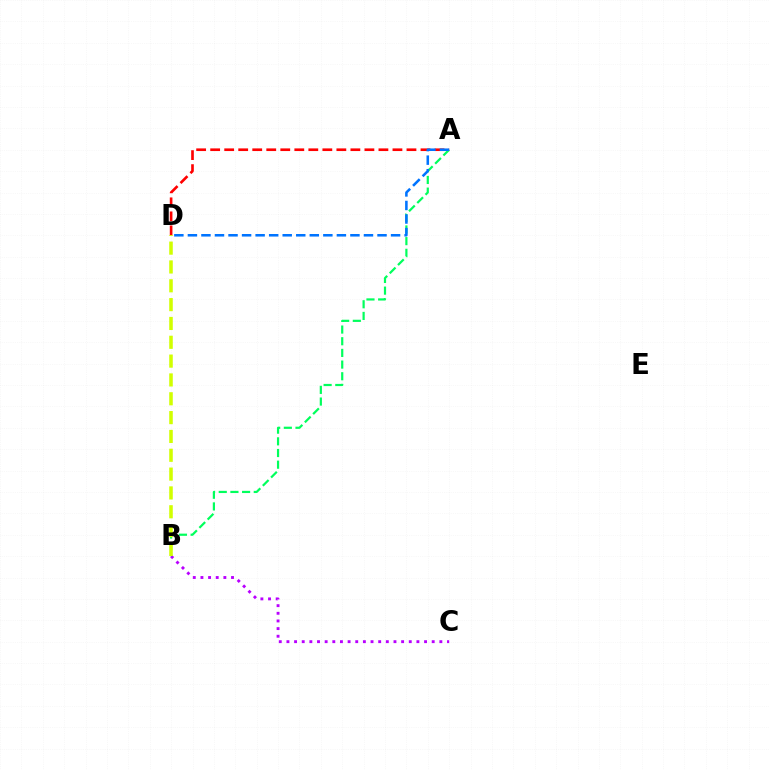{('B', 'C'): [{'color': '#b900ff', 'line_style': 'dotted', 'thickness': 2.08}], ('A', 'B'): [{'color': '#00ff5c', 'line_style': 'dashed', 'thickness': 1.59}], ('A', 'D'): [{'color': '#ff0000', 'line_style': 'dashed', 'thickness': 1.9}, {'color': '#0074ff', 'line_style': 'dashed', 'thickness': 1.84}], ('B', 'D'): [{'color': '#d1ff00', 'line_style': 'dashed', 'thickness': 2.56}]}